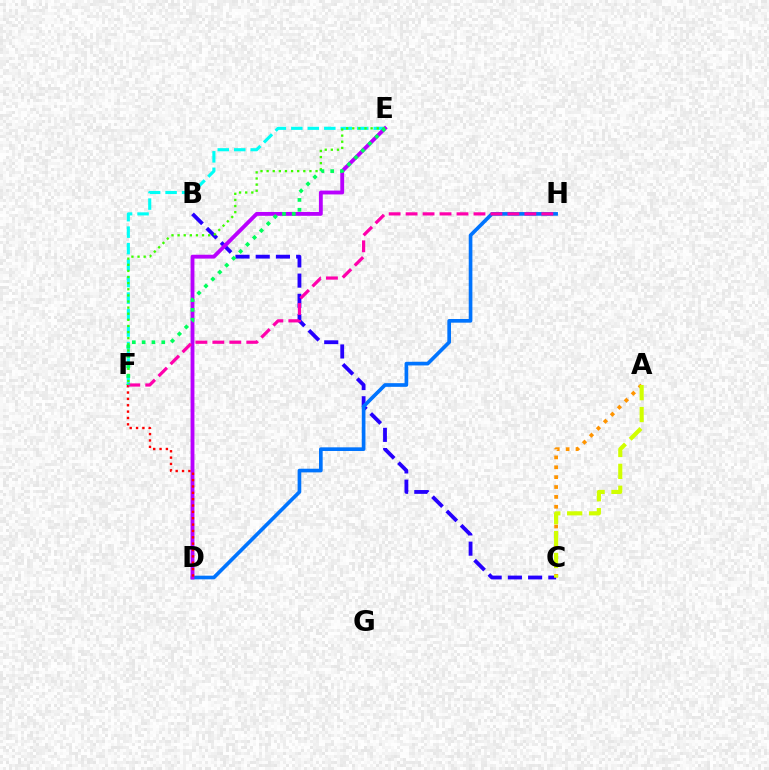{('B', 'C'): [{'color': '#2500ff', 'line_style': 'dashed', 'thickness': 2.75}], ('D', 'H'): [{'color': '#0074ff', 'line_style': 'solid', 'thickness': 2.63}], ('A', 'C'): [{'color': '#ff9400', 'line_style': 'dotted', 'thickness': 2.68}, {'color': '#d1ff00', 'line_style': 'dashed', 'thickness': 2.97}], ('E', 'F'): [{'color': '#00fff6', 'line_style': 'dashed', 'thickness': 2.24}, {'color': '#3dff00', 'line_style': 'dotted', 'thickness': 1.66}, {'color': '#00ff5c', 'line_style': 'dotted', 'thickness': 2.67}], ('D', 'E'): [{'color': '#b900ff', 'line_style': 'solid', 'thickness': 2.77}], ('D', 'F'): [{'color': '#ff0000', 'line_style': 'dotted', 'thickness': 1.73}], ('F', 'H'): [{'color': '#ff00ac', 'line_style': 'dashed', 'thickness': 2.3}]}